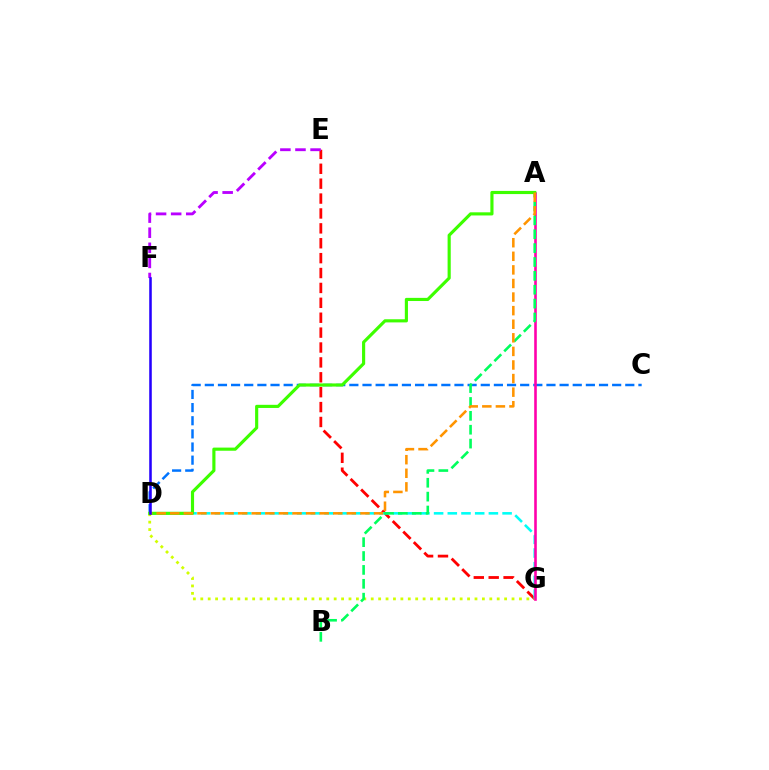{('E', 'G'): [{'color': '#ff0000', 'line_style': 'dashed', 'thickness': 2.02}], ('C', 'D'): [{'color': '#0074ff', 'line_style': 'dashed', 'thickness': 1.79}], ('D', 'G'): [{'color': '#00fff6', 'line_style': 'dashed', 'thickness': 1.86}, {'color': '#d1ff00', 'line_style': 'dotted', 'thickness': 2.01}], ('A', 'G'): [{'color': '#ff00ac', 'line_style': 'solid', 'thickness': 1.88}], ('A', 'B'): [{'color': '#00ff5c', 'line_style': 'dashed', 'thickness': 1.89}], ('E', 'F'): [{'color': '#b900ff', 'line_style': 'dashed', 'thickness': 2.05}], ('A', 'D'): [{'color': '#3dff00', 'line_style': 'solid', 'thickness': 2.27}, {'color': '#ff9400', 'line_style': 'dashed', 'thickness': 1.85}], ('D', 'F'): [{'color': '#2500ff', 'line_style': 'solid', 'thickness': 1.84}]}